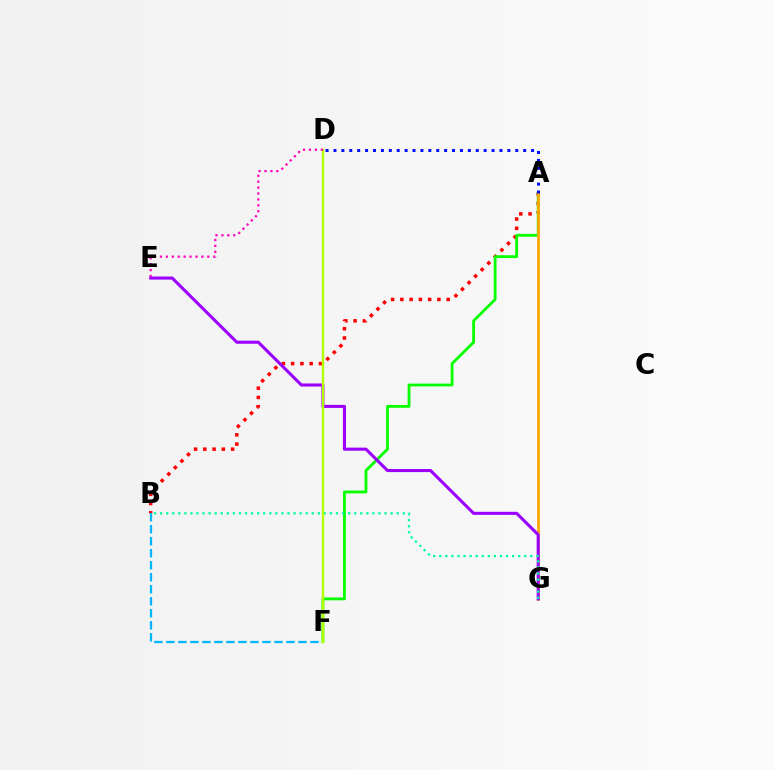{('A', 'B'): [{'color': '#ff0000', 'line_style': 'dotted', 'thickness': 2.52}], ('A', 'F'): [{'color': '#08ff00', 'line_style': 'solid', 'thickness': 2.03}], ('A', 'G'): [{'color': '#ffa500', 'line_style': 'solid', 'thickness': 1.96}], ('E', 'G'): [{'color': '#9b00ff', 'line_style': 'solid', 'thickness': 2.21}], ('B', 'F'): [{'color': '#00b5ff', 'line_style': 'dashed', 'thickness': 1.63}], ('B', 'G'): [{'color': '#00ff9d', 'line_style': 'dotted', 'thickness': 1.65}], ('D', 'F'): [{'color': '#b3ff00', 'line_style': 'solid', 'thickness': 1.7}], ('D', 'E'): [{'color': '#ff00bd', 'line_style': 'dotted', 'thickness': 1.61}], ('A', 'D'): [{'color': '#0010ff', 'line_style': 'dotted', 'thickness': 2.15}]}